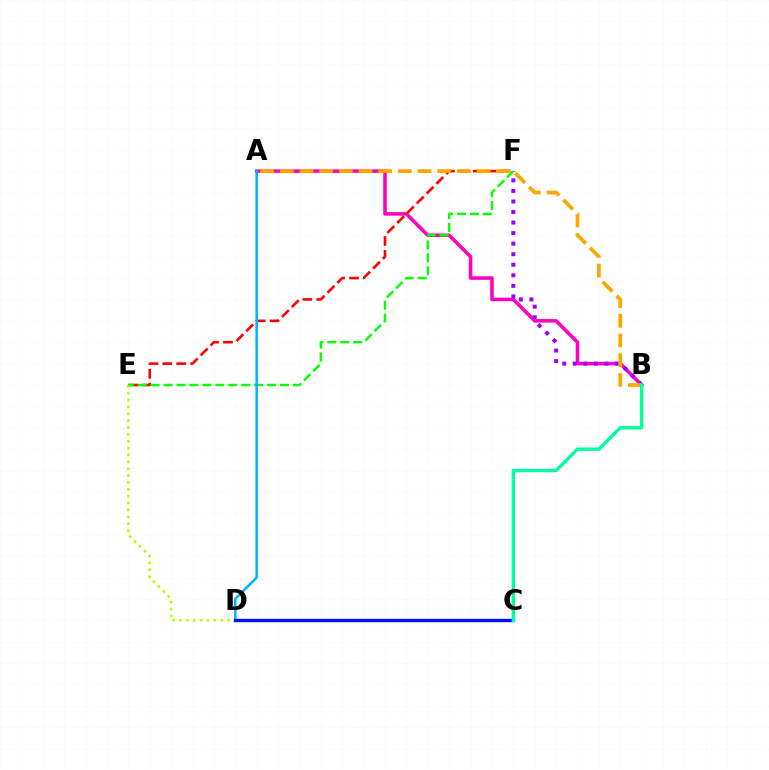{('A', 'B'): [{'color': '#ff00bd', 'line_style': 'solid', 'thickness': 2.56}, {'color': '#ffa500', 'line_style': 'dashed', 'thickness': 2.67}], ('E', 'F'): [{'color': '#ff0000', 'line_style': 'dashed', 'thickness': 1.89}, {'color': '#08ff00', 'line_style': 'dashed', 'thickness': 1.76}], ('B', 'F'): [{'color': '#9b00ff', 'line_style': 'dotted', 'thickness': 2.87}], ('D', 'E'): [{'color': '#b3ff00', 'line_style': 'dotted', 'thickness': 1.87}], ('A', 'D'): [{'color': '#00b5ff', 'line_style': 'solid', 'thickness': 1.86}], ('C', 'D'): [{'color': '#0010ff', 'line_style': 'solid', 'thickness': 2.43}], ('B', 'C'): [{'color': '#00ff9d', 'line_style': 'solid', 'thickness': 2.43}]}